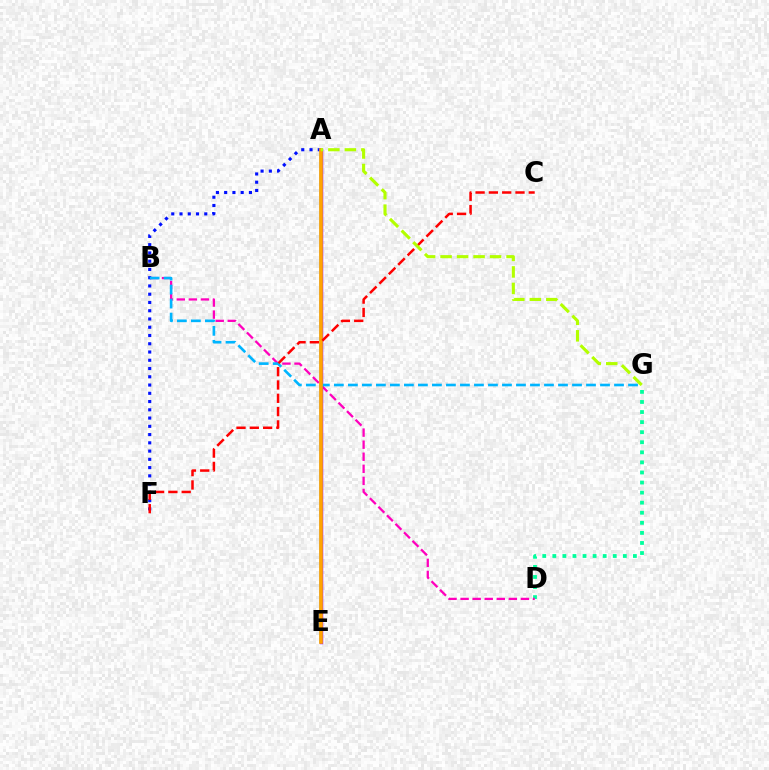{('D', 'G'): [{'color': '#00ff9d', 'line_style': 'dotted', 'thickness': 2.74}], ('B', 'D'): [{'color': '#ff00bd', 'line_style': 'dashed', 'thickness': 1.64}], ('A', 'E'): [{'color': '#08ff00', 'line_style': 'solid', 'thickness': 1.79}, {'color': '#9b00ff', 'line_style': 'solid', 'thickness': 2.48}, {'color': '#ffa500', 'line_style': 'solid', 'thickness': 2.61}], ('A', 'F'): [{'color': '#0010ff', 'line_style': 'dotted', 'thickness': 2.24}], ('B', 'G'): [{'color': '#00b5ff', 'line_style': 'dashed', 'thickness': 1.9}], ('C', 'F'): [{'color': '#ff0000', 'line_style': 'dashed', 'thickness': 1.81}], ('A', 'G'): [{'color': '#b3ff00', 'line_style': 'dashed', 'thickness': 2.24}]}